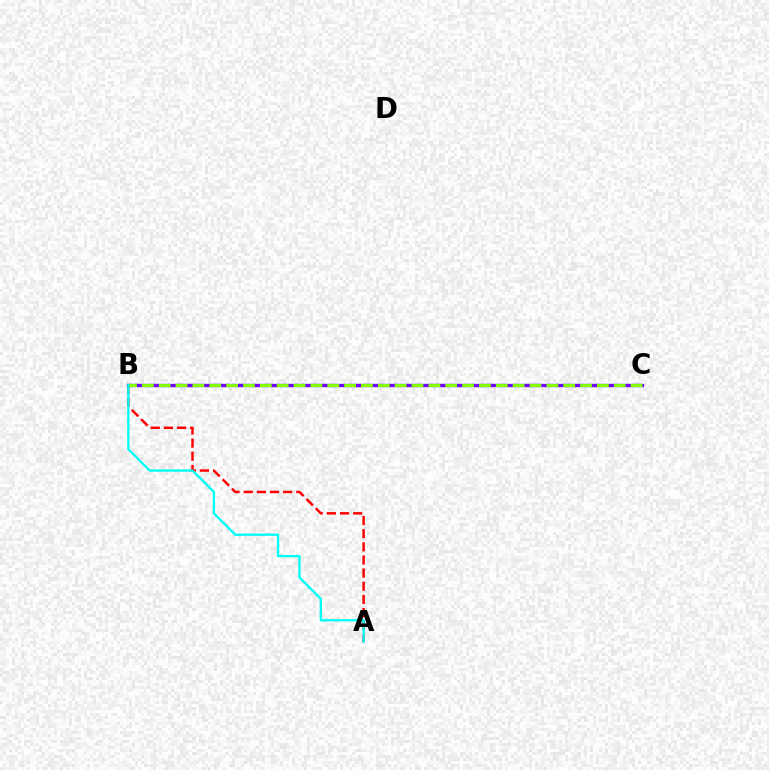{('A', 'B'): [{'color': '#ff0000', 'line_style': 'dashed', 'thickness': 1.79}, {'color': '#00fff6', 'line_style': 'solid', 'thickness': 1.67}], ('B', 'C'): [{'color': '#7200ff', 'line_style': 'solid', 'thickness': 2.41}, {'color': '#84ff00', 'line_style': 'dashed', 'thickness': 2.29}]}